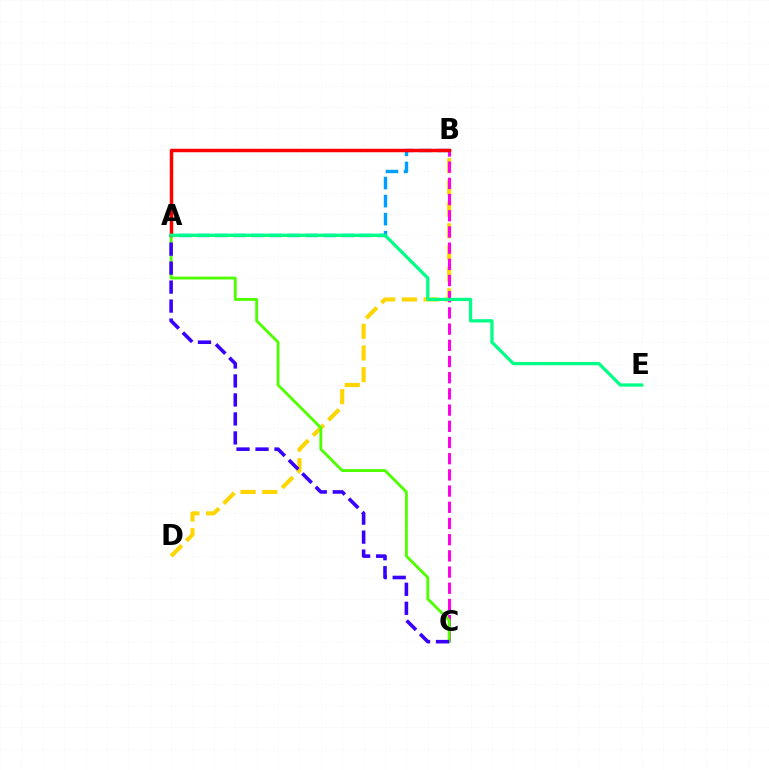{('B', 'D'): [{'color': '#ffd500', 'line_style': 'dashed', 'thickness': 2.95}], ('B', 'C'): [{'color': '#ff00ed', 'line_style': 'dashed', 'thickness': 2.2}], ('A', 'B'): [{'color': '#009eff', 'line_style': 'dashed', 'thickness': 2.45}, {'color': '#ff0000', 'line_style': 'solid', 'thickness': 2.5}], ('A', 'C'): [{'color': '#4fff00', 'line_style': 'solid', 'thickness': 2.06}, {'color': '#3700ff', 'line_style': 'dashed', 'thickness': 2.58}], ('A', 'E'): [{'color': '#00ff86', 'line_style': 'solid', 'thickness': 2.35}]}